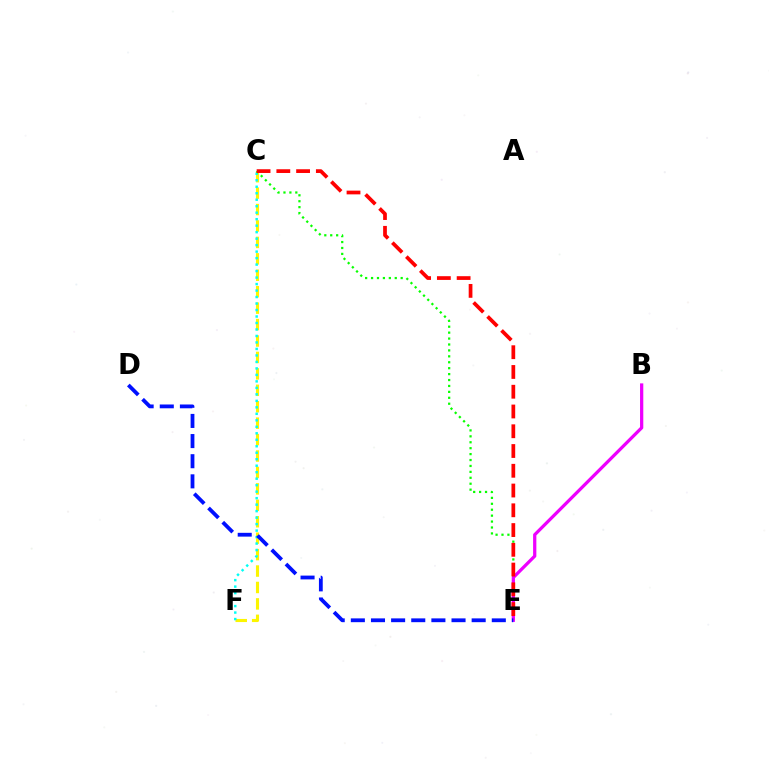{('C', 'F'): [{'color': '#fcf500', 'line_style': 'dashed', 'thickness': 2.23}, {'color': '#00fff6', 'line_style': 'dotted', 'thickness': 1.76}], ('C', 'E'): [{'color': '#08ff00', 'line_style': 'dotted', 'thickness': 1.61}, {'color': '#ff0000', 'line_style': 'dashed', 'thickness': 2.68}], ('B', 'E'): [{'color': '#ee00ff', 'line_style': 'solid', 'thickness': 2.34}], ('D', 'E'): [{'color': '#0010ff', 'line_style': 'dashed', 'thickness': 2.74}]}